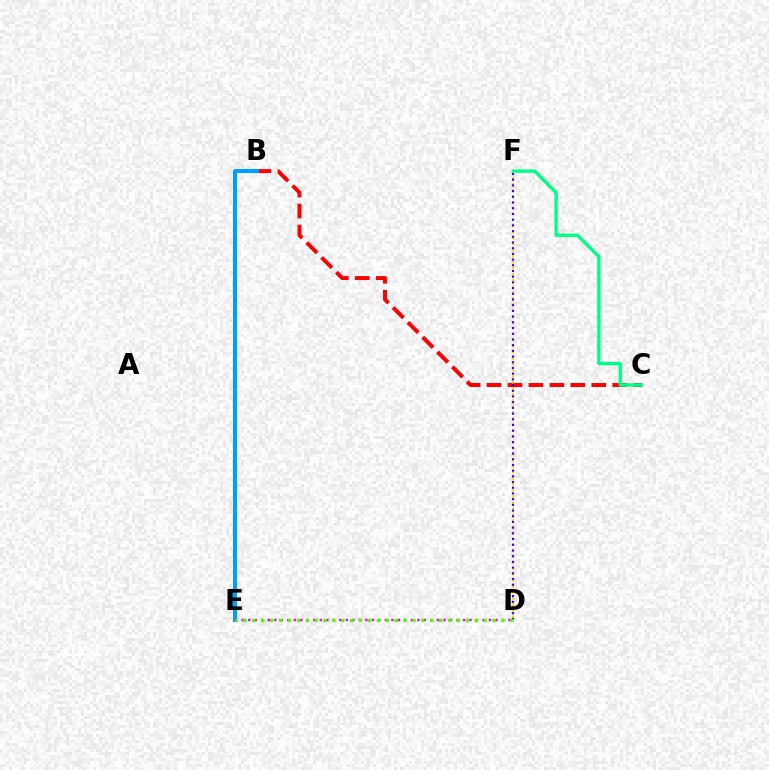{('B', 'C'): [{'color': '#ff0000', 'line_style': 'dashed', 'thickness': 2.85}], ('D', 'F'): [{'color': '#ffd500', 'line_style': 'dotted', 'thickness': 1.63}, {'color': '#3700ff', 'line_style': 'dotted', 'thickness': 1.55}], ('C', 'F'): [{'color': '#00ff86', 'line_style': 'solid', 'thickness': 2.43}], ('B', 'E'): [{'color': '#009eff', 'line_style': 'solid', 'thickness': 2.91}], ('D', 'E'): [{'color': '#ff00ed', 'line_style': 'dotted', 'thickness': 1.77}, {'color': '#4fff00', 'line_style': 'dotted', 'thickness': 2.42}]}